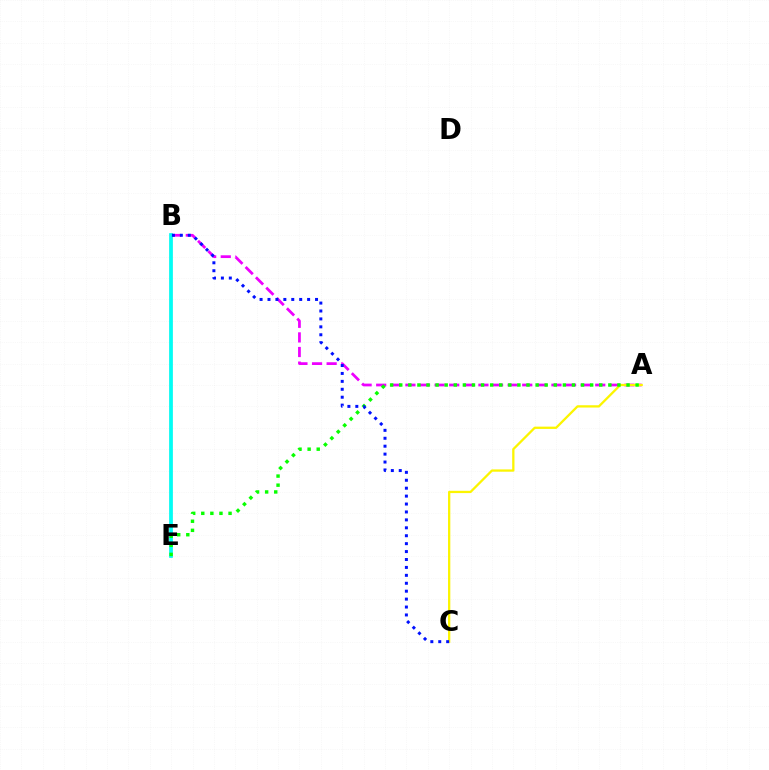{('B', 'E'): [{'color': '#ff0000', 'line_style': 'solid', 'thickness': 1.6}, {'color': '#00fff6', 'line_style': 'solid', 'thickness': 2.66}], ('A', 'B'): [{'color': '#ee00ff', 'line_style': 'dashed', 'thickness': 1.98}], ('A', 'C'): [{'color': '#fcf500', 'line_style': 'solid', 'thickness': 1.65}], ('A', 'E'): [{'color': '#08ff00', 'line_style': 'dotted', 'thickness': 2.47}], ('B', 'C'): [{'color': '#0010ff', 'line_style': 'dotted', 'thickness': 2.15}]}